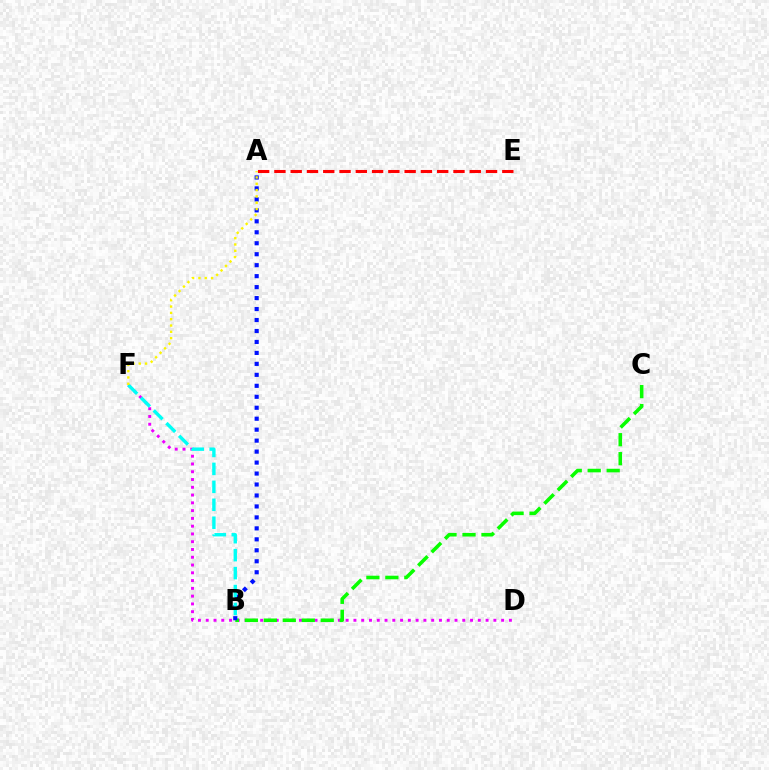{('D', 'F'): [{'color': '#ee00ff', 'line_style': 'dotted', 'thickness': 2.11}], ('B', 'C'): [{'color': '#08ff00', 'line_style': 'dashed', 'thickness': 2.58}], ('A', 'B'): [{'color': '#0010ff', 'line_style': 'dotted', 'thickness': 2.98}], ('B', 'F'): [{'color': '#00fff6', 'line_style': 'dashed', 'thickness': 2.44}], ('A', 'F'): [{'color': '#fcf500', 'line_style': 'dotted', 'thickness': 1.72}], ('A', 'E'): [{'color': '#ff0000', 'line_style': 'dashed', 'thickness': 2.21}]}